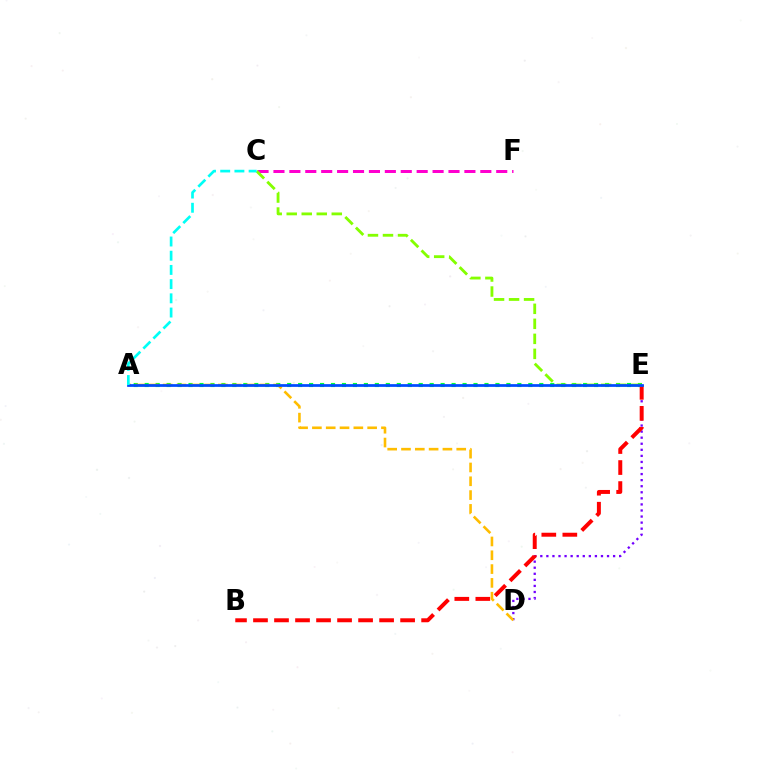{('D', 'E'): [{'color': '#7200ff', 'line_style': 'dotted', 'thickness': 1.65}], ('A', 'E'): [{'color': '#00ff39', 'line_style': 'dotted', 'thickness': 2.98}, {'color': '#004bff', 'line_style': 'solid', 'thickness': 1.97}], ('C', 'F'): [{'color': '#ff00cf', 'line_style': 'dashed', 'thickness': 2.16}], ('B', 'E'): [{'color': '#ff0000', 'line_style': 'dashed', 'thickness': 2.86}], ('C', 'E'): [{'color': '#84ff00', 'line_style': 'dashed', 'thickness': 2.04}], ('A', 'D'): [{'color': '#ffbd00', 'line_style': 'dashed', 'thickness': 1.88}], ('A', 'C'): [{'color': '#00fff6', 'line_style': 'dashed', 'thickness': 1.93}]}